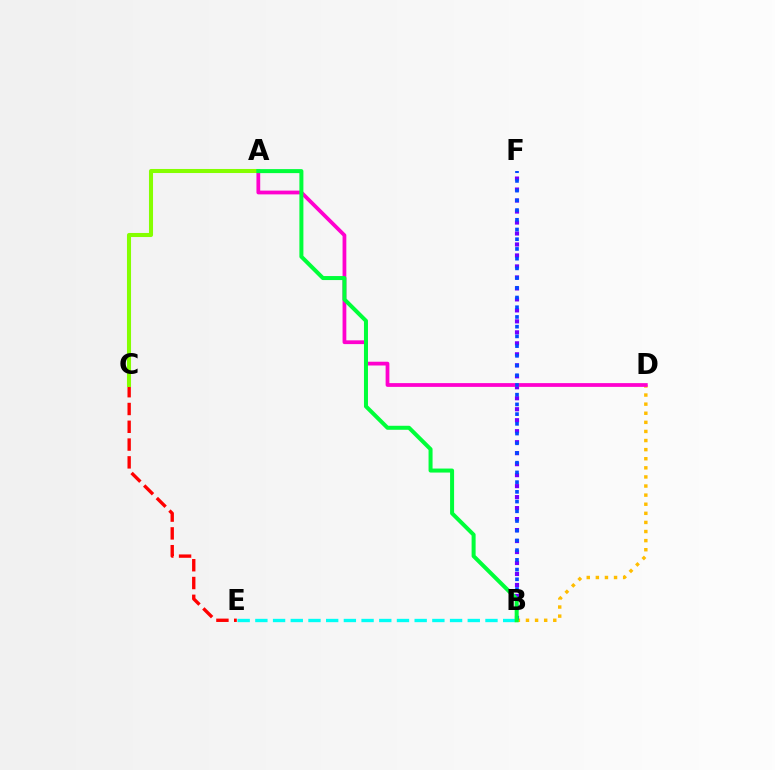{('C', 'E'): [{'color': '#ff0000', 'line_style': 'dashed', 'thickness': 2.42}], ('B', 'F'): [{'color': '#7200ff', 'line_style': 'dotted', 'thickness': 2.98}, {'color': '#004bff', 'line_style': 'dotted', 'thickness': 2.64}], ('B', 'D'): [{'color': '#ffbd00', 'line_style': 'dotted', 'thickness': 2.47}], ('B', 'E'): [{'color': '#00fff6', 'line_style': 'dashed', 'thickness': 2.4}], ('A', 'D'): [{'color': '#ff00cf', 'line_style': 'solid', 'thickness': 2.71}], ('A', 'C'): [{'color': '#84ff00', 'line_style': 'solid', 'thickness': 2.92}], ('A', 'B'): [{'color': '#00ff39', 'line_style': 'solid', 'thickness': 2.89}]}